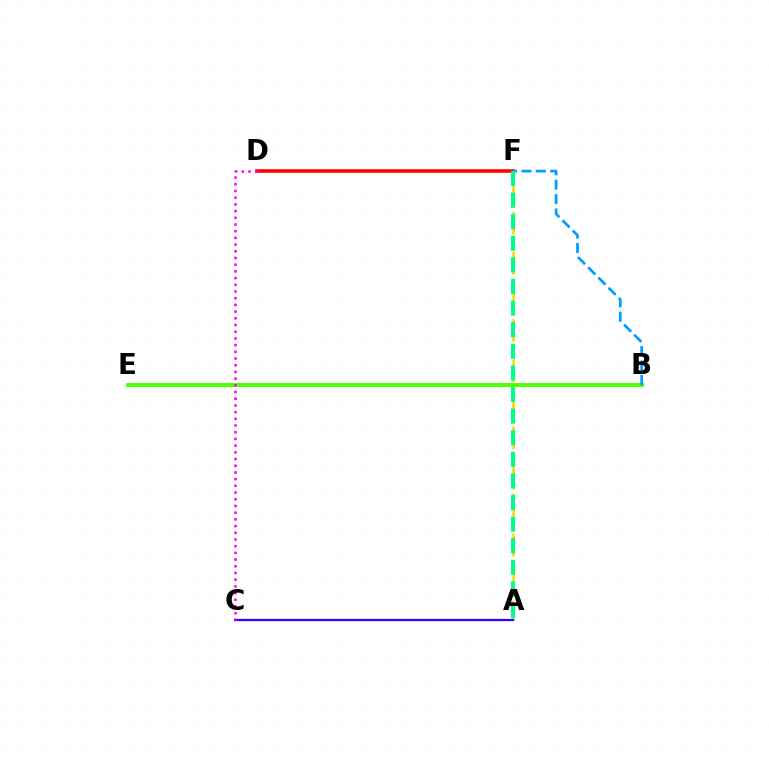{('A', 'F'): [{'color': '#ffd500', 'line_style': 'dashed', 'thickness': 1.82}, {'color': '#00ff86', 'line_style': 'dashed', 'thickness': 2.93}], ('A', 'C'): [{'color': '#3700ff', 'line_style': 'solid', 'thickness': 1.64}], ('D', 'F'): [{'color': '#ff0000', 'line_style': 'solid', 'thickness': 2.56}], ('B', 'E'): [{'color': '#4fff00', 'line_style': 'solid', 'thickness': 2.81}], ('C', 'D'): [{'color': '#ff00ed', 'line_style': 'dotted', 'thickness': 1.82}], ('B', 'F'): [{'color': '#009eff', 'line_style': 'dashed', 'thickness': 1.96}]}